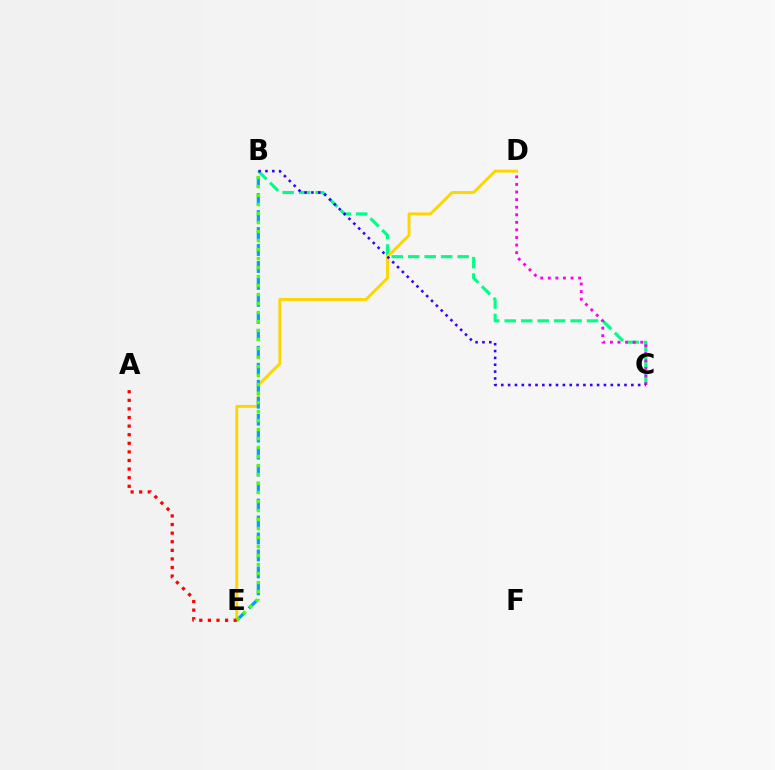{('B', 'C'): [{'color': '#00ff86', 'line_style': 'dashed', 'thickness': 2.24}, {'color': '#3700ff', 'line_style': 'dotted', 'thickness': 1.86}], ('D', 'E'): [{'color': '#ffd500', 'line_style': 'solid', 'thickness': 2.1}], ('C', 'D'): [{'color': '#ff00ed', 'line_style': 'dotted', 'thickness': 2.06}], ('B', 'E'): [{'color': '#009eff', 'line_style': 'dashed', 'thickness': 2.31}, {'color': '#4fff00', 'line_style': 'dotted', 'thickness': 2.45}], ('A', 'E'): [{'color': '#ff0000', 'line_style': 'dotted', 'thickness': 2.34}]}